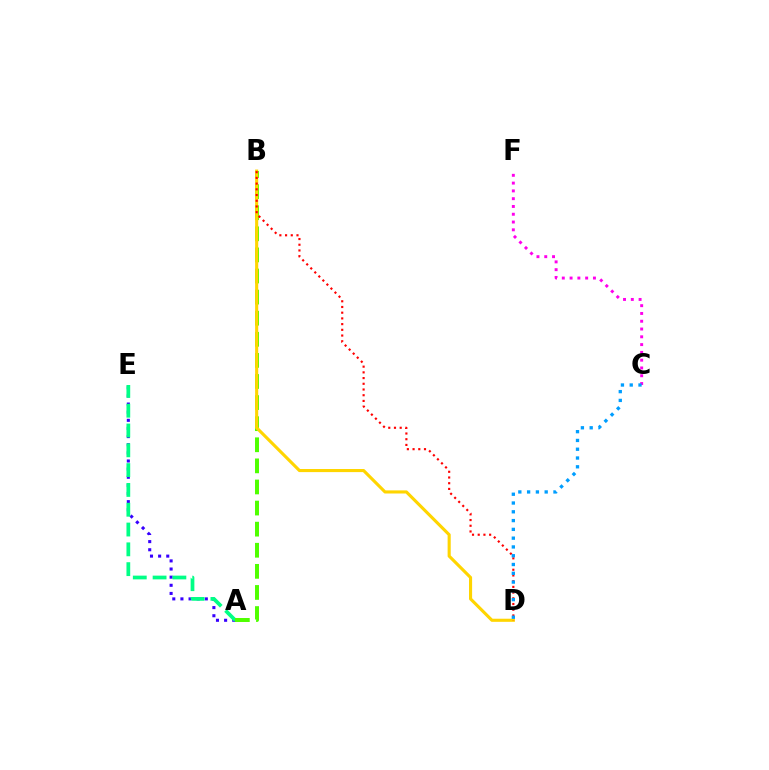{('A', 'E'): [{'color': '#3700ff', 'line_style': 'dotted', 'thickness': 2.21}, {'color': '#00ff86', 'line_style': 'dashed', 'thickness': 2.69}], ('C', 'F'): [{'color': '#ff00ed', 'line_style': 'dotted', 'thickness': 2.12}], ('A', 'B'): [{'color': '#4fff00', 'line_style': 'dashed', 'thickness': 2.87}], ('B', 'D'): [{'color': '#ffd500', 'line_style': 'solid', 'thickness': 2.24}, {'color': '#ff0000', 'line_style': 'dotted', 'thickness': 1.55}], ('C', 'D'): [{'color': '#009eff', 'line_style': 'dotted', 'thickness': 2.39}]}